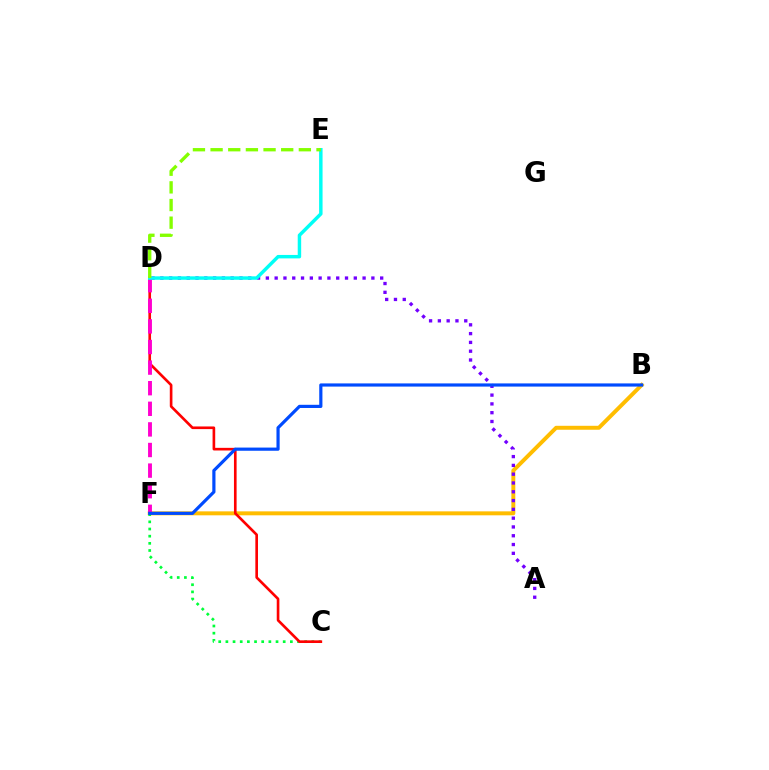{('B', 'F'): [{'color': '#ffbd00', 'line_style': 'solid', 'thickness': 2.85}, {'color': '#004bff', 'line_style': 'solid', 'thickness': 2.29}], ('C', 'F'): [{'color': '#00ff39', 'line_style': 'dotted', 'thickness': 1.95}], ('A', 'D'): [{'color': '#7200ff', 'line_style': 'dotted', 'thickness': 2.39}], ('C', 'D'): [{'color': '#ff0000', 'line_style': 'solid', 'thickness': 1.9}], ('D', 'F'): [{'color': '#ff00cf', 'line_style': 'dashed', 'thickness': 2.8}], ('D', 'E'): [{'color': '#00fff6', 'line_style': 'solid', 'thickness': 2.49}, {'color': '#84ff00', 'line_style': 'dashed', 'thickness': 2.4}]}